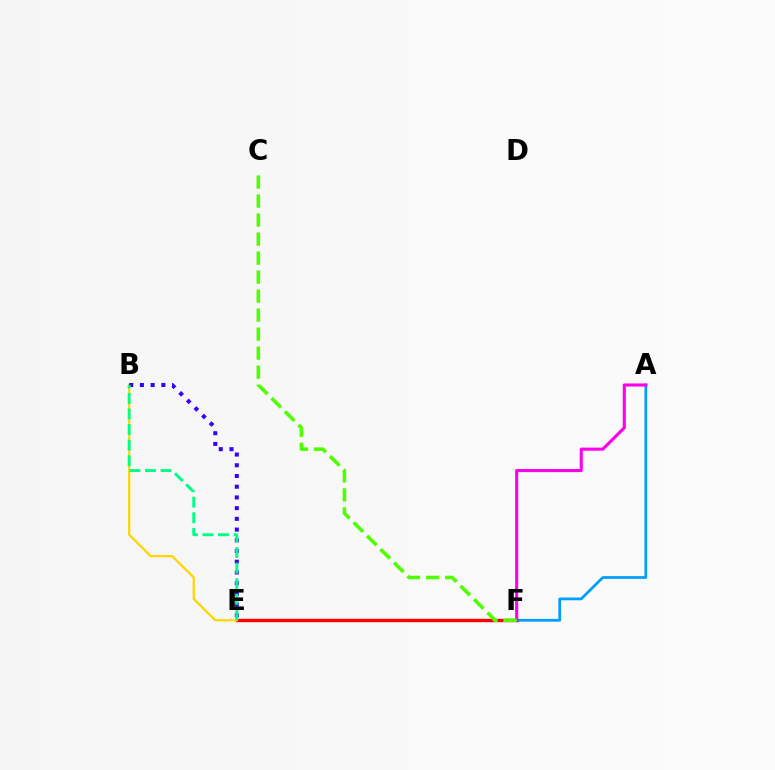{('E', 'F'): [{'color': '#ff0000', 'line_style': 'solid', 'thickness': 2.44}], ('B', 'E'): [{'color': '#ffd500', 'line_style': 'solid', 'thickness': 1.62}, {'color': '#3700ff', 'line_style': 'dotted', 'thickness': 2.91}, {'color': '#00ff86', 'line_style': 'dashed', 'thickness': 2.12}], ('A', 'F'): [{'color': '#009eff', 'line_style': 'solid', 'thickness': 1.98}, {'color': '#ff00ed', 'line_style': 'solid', 'thickness': 2.23}], ('C', 'F'): [{'color': '#4fff00', 'line_style': 'dashed', 'thickness': 2.58}]}